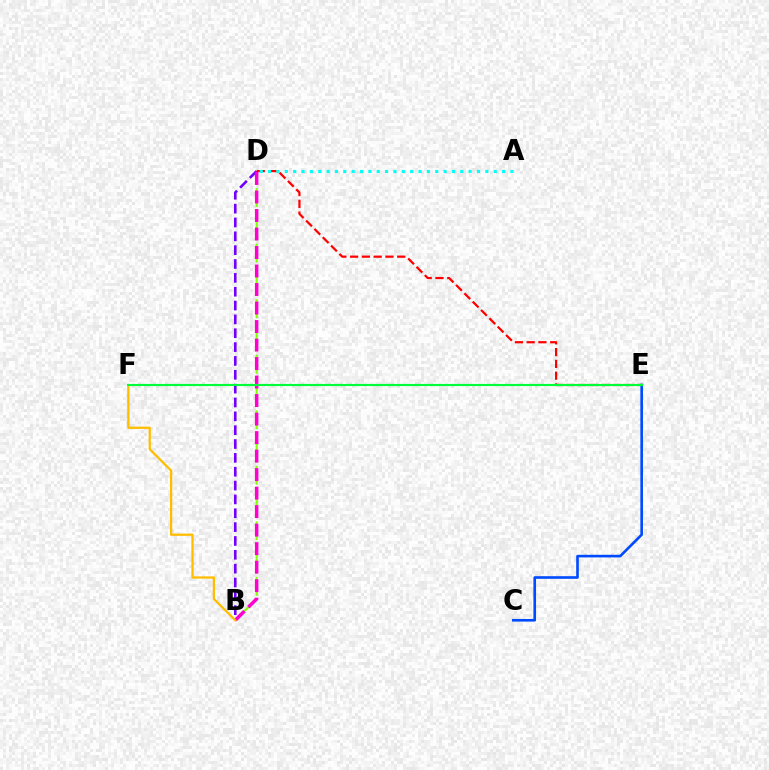{('B', 'D'): [{'color': '#84ff00', 'line_style': 'dashed', 'thickness': 1.51}, {'color': '#7200ff', 'line_style': 'dashed', 'thickness': 1.88}, {'color': '#ff00cf', 'line_style': 'dashed', 'thickness': 2.51}], ('D', 'E'): [{'color': '#ff0000', 'line_style': 'dashed', 'thickness': 1.6}], ('C', 'E'): [{'color': '#004bff', 'line_style': 'solid', 'thickness': 1.9}], ('B', 'F'): [{'color': '#ffbd00', 'line_style': 'solid', 'thickness': 1.62}], ('E', 'F'): [{'color': '#00ff39', 'line_style': 'solid', 'thickness': 1.55}], ('A', 'D'): [{'color': '#00fff6', 'line_style': 'dotted', 'thickness': 2.27}]}